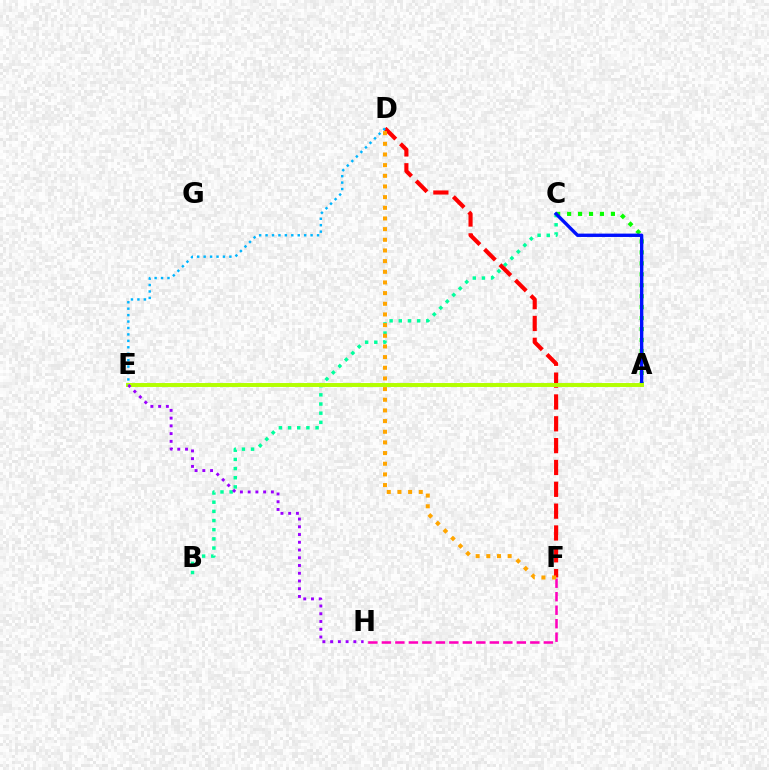{('A', 'C'): [{'color': '#08ff00', 'line_style': 'dotted', 'thickness': 2.97}, {'color': '#0010ff', 'line_style': 'solid', 'thickness': 2.42}], ('B', 'C'): [{'color': '#00ff9d', 'line_style': 'dotted', 'thickness': 2.49}], ('F', 'H'): [{'color': '#ff00bd', 'line_style': 'dashed', 'thickness': 1.83}], ('D', 'F'): [{'color': '#ff0000', 'line_style': 'dashed', 'thickness': 2.97}, {'color': '#ffa500', 'line_style': 'dotted', 'thickness': 2.9}], ('A', 'E'): [{'color': '#b3ff00', 'line_style': 'solid', 'thickness': 2.84}], ('D', 'E'): [{'color': '#00b5ff', 'line_style': 'dotted', 'thickness': 1.75}], ('E', 'H'): [{'color': '#9b00ff', 'line_style': 'dotted', 'thickness': 2.1}]}